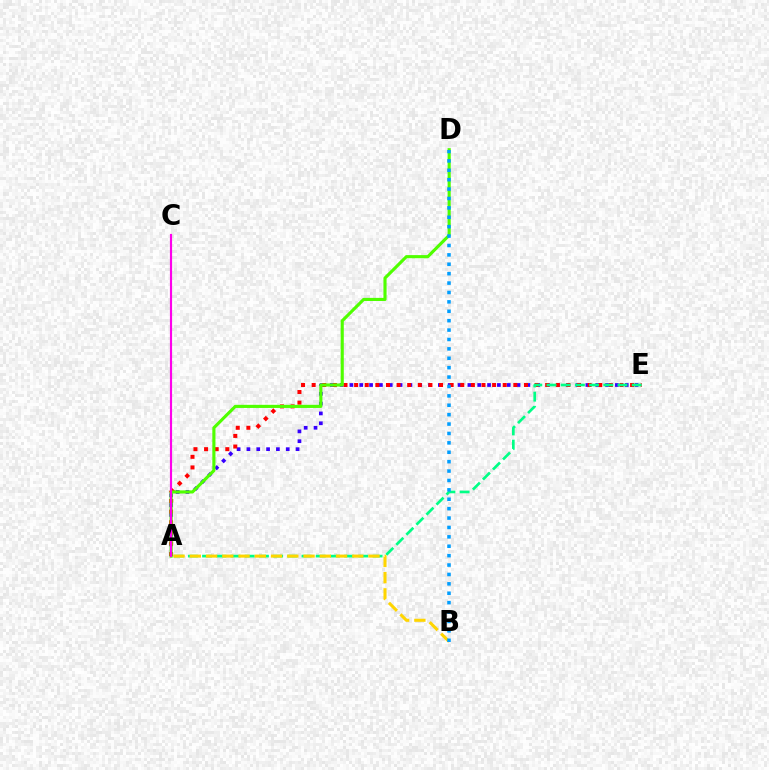{('A', 'E'): [{'color': '#3700ff', 'line_style': 'dotted', 'thickness': 2.67}, {'color': '#ff0000', 'line_style': 'dotted', 'thickness': 2.88}, {'color': '#00ff86', 'line_style': 'dashed', 'thickness': 1.93}], ('A', 'D'): [{'color': '#4fff00', 'line_style': 'solid', 'thickness': 2.25}], ('A', 'C'): [{'color': '#ff00ed', 'line_style': 'solid', 'thickness': 1.56}], ('A', 'B'): [{'color': '#ffd500', 'line_style': 'dashed', 'thickness': 2.21}], ('B', 'D'): [{'color': '#009eff', 'line_style': 'dotted', 'thickness': 2.55}]}